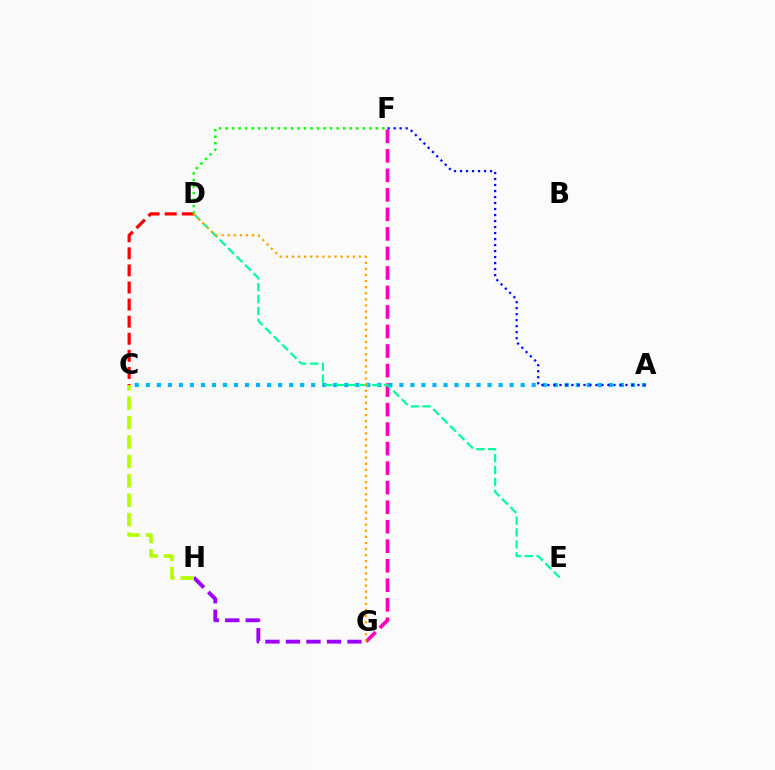{('A', 'C'): [{'color': '#00b5ff', 'line_style': 'dotted', 'thickness': 3.0}], ('F', 'G'): [{'color': '#ff00bd', 'line_style': 'dashed', 'thickness': 2.65}], ('G', 'H'): [{'color': '#9b00ff', 'line_style': 'dashed', 'thickness': 2.79}], ('C', 'D'): [{'color': '#ff0000', 'line_style': 'dashed', 'thickness': 2.32}], ('D', 'F'): [{'color': '#08ff00', 'line_style': 'dotted', 'thickness': 1.78}], ('D', 'E'): [{'color': '#00ff9d', 'line_style': 'dashed', 'thickness': 1.62}], ('A', 'F'): [{'color': '#0010ff', 'line_style': 'dotted', 'thickness': 1.63}], ('C', 'H'): [{'color': '#b3ff00', 'line_style': 'dashed', 'thickness': 2.64}], ('D', 'G'): [{'color': '#ffa500', 'line_style': 'dotted', 'thickness': 1.65}]}